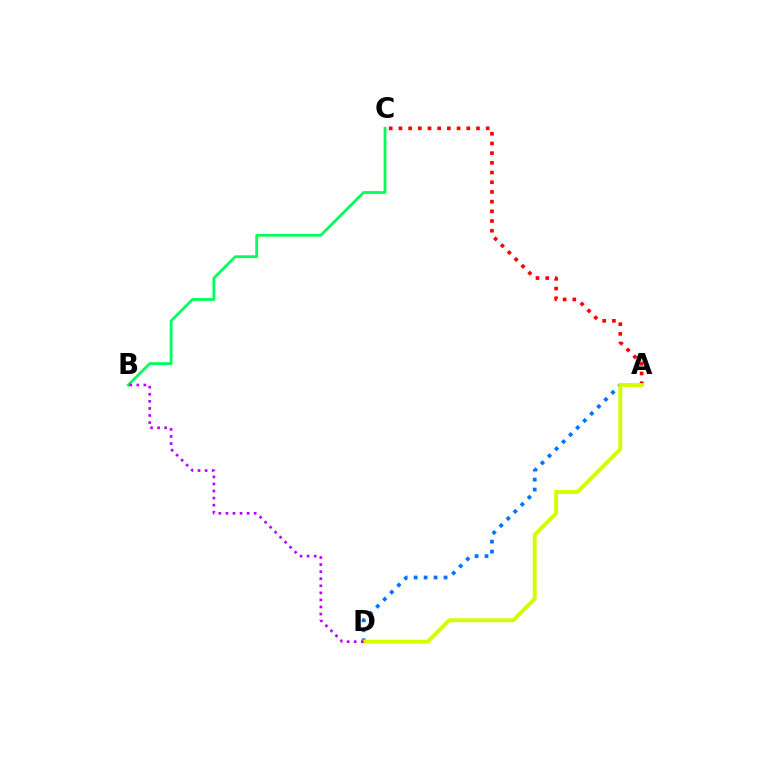{('A', 'D'): [{'color': '#0074ff', 'line_style': 'dotted', 'thickness': 2.71}, {'color': '#d1ff00', 'line_style': 'solid', 'thickness': 2.81}], ('A', 'C'): [{'color': '#ff0000', 'line_style': 'dotted', 'thickness': 2.63}], ('B', 'C'): [{'color': '#00ff5c', 'line_style': 'solid', 'thickness': 2.0}], ('B', 'D'): [{'color': '#b900ff', 'line_style': 'dotted', 'thickness': 1.92}]}